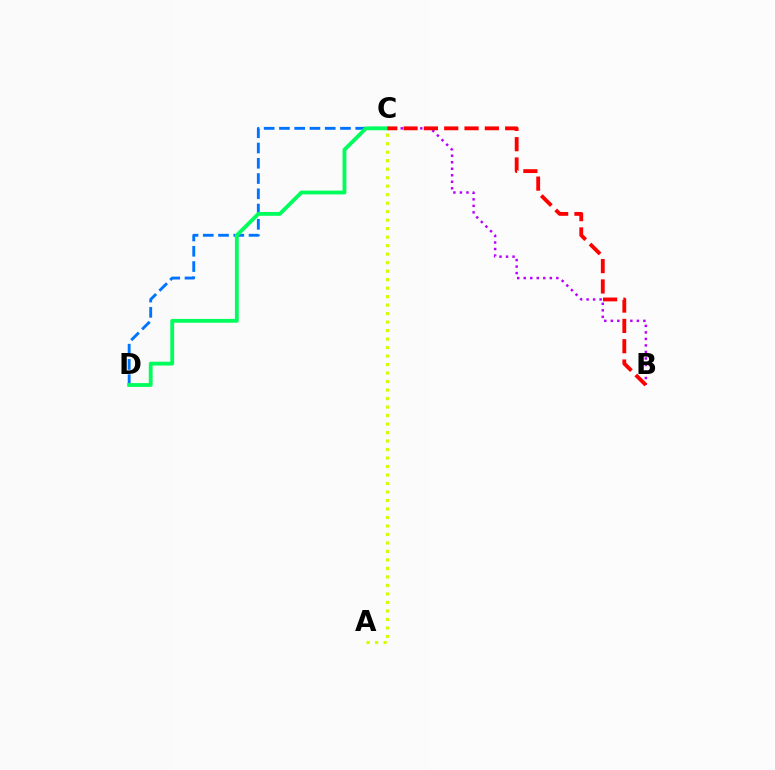{('C', 'D'): [{'color': '#0074ff', 'line_style': 'dashed', 'thickness': 2.07}, {'color': '#00ff5c', 'line_style': 'solid', 'thickness': 2.76}], ('B', 'C'): [{'color': '#b900ff', 'line_style': 'dotted', 'thickness': 1.77}, {'color': '#ff0000', 'line_style': 'dashed', 'thickness': 2.76}], ('A', 'C'): [{'color': '#d1ff00', 'line_style': 'dotted', 'thickness': 2.31}]}